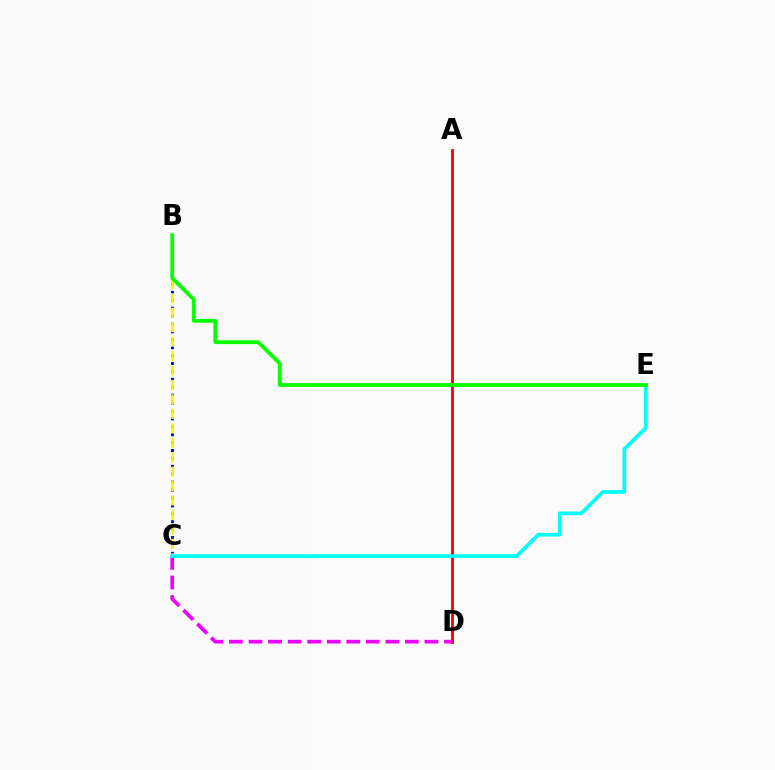{('A', 'D'): [{'color': '#ff0000', 'line_style': 'solid', 'thickness': 2.07}], ('B', 'C'): [{'color': '#0010ff', 'line_style': 'dotted', 'thickness': 2.15}, {'color': '#fcf500', 'line_style': 'dashed', 'thickness': 1.96}], ('C', 'D'): [{'color': '#ee00ff', 'line_style': 'dashed', 'thickness': 2.66}], ('C', 'E'): [{'color': '#00fff6', 'line_style': 'solid', 'thickness': 2.67}], ('B', 'E'): [{'color': '#08ff00', 'line_style': 'solid', 'thickness': 2.73}]}